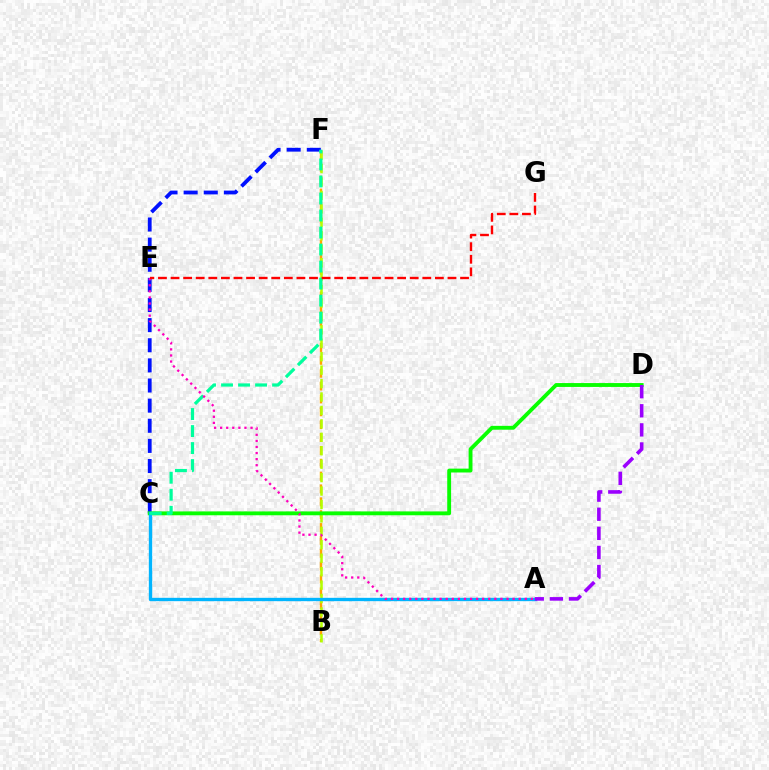{('C', 'F'): [{'color': '#0010ff', 'line_style': 'dashed', 'thickness': 2.73}, {'color': '#00ff9d', 'line_style': 'dashed', 'thickness': 2.31}], ('B', 'F'): [{'color': '#ffa500', 'line_style': 'dashed', 'thickness': 1.75}, {'color': '#b3ff00', 'line_style': 'dashed', 'thickness': 1.83}], ('C', 'D'): [{'color': '#08ff00', 'line_style': 'solid', 'thickness': 2.78}], ('A', 'C'): [{'color': '#00b5ff', 'line_style': 'solid', 'thickness': 2.4}], ('A', 'E'): [{'color': '#ff00bd', 'line_style': 'dotted', 'thickness': 1.65}], ('E', 'G'): [{'color': '#ff0000', 'line_style': 'dashed', 'thickness': 1.71}], ('A', 'D'): [{'color': '#9b00ff', 'line_style': 'dashed', 'thickness': 2.6}]}